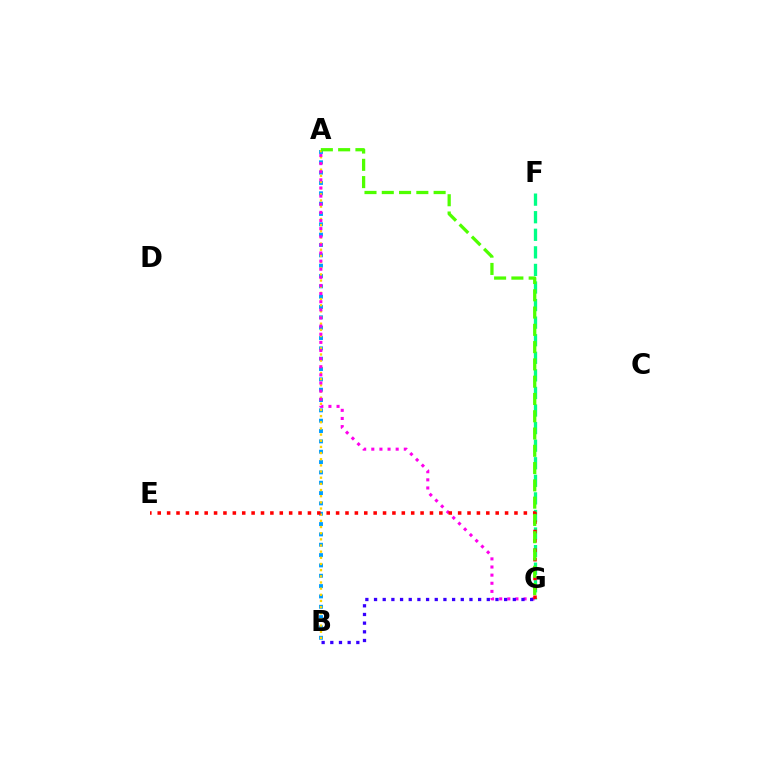{('A', 'B'): [{'color': '#009eff', 'line_style': 'dotted', 'thickness': 2.81}, {'color': '#ffd500', 'line_style': 'dotted', 'thickness': 1.67}], ('F', 'G'): [{'color': '#00ff86', 'line_style': 'dashed', 'thickness': 2.39}], ('A', 'G'): [{'color': '#ff00ed', 'line_style': 'dotted', 'thickness': 2.21}, {'color': '#4fff00', 'line_style': 'dashed', 'thickness': 2.35}], ('B', 'G'): [{'color': '#3700ff', 'line_style': 'dotted', 'thickness': 2.36}], ('E', 'G'): [{'color': '#ff0000', 'line_style': 'dotted', 'thickness': 2.55}]}